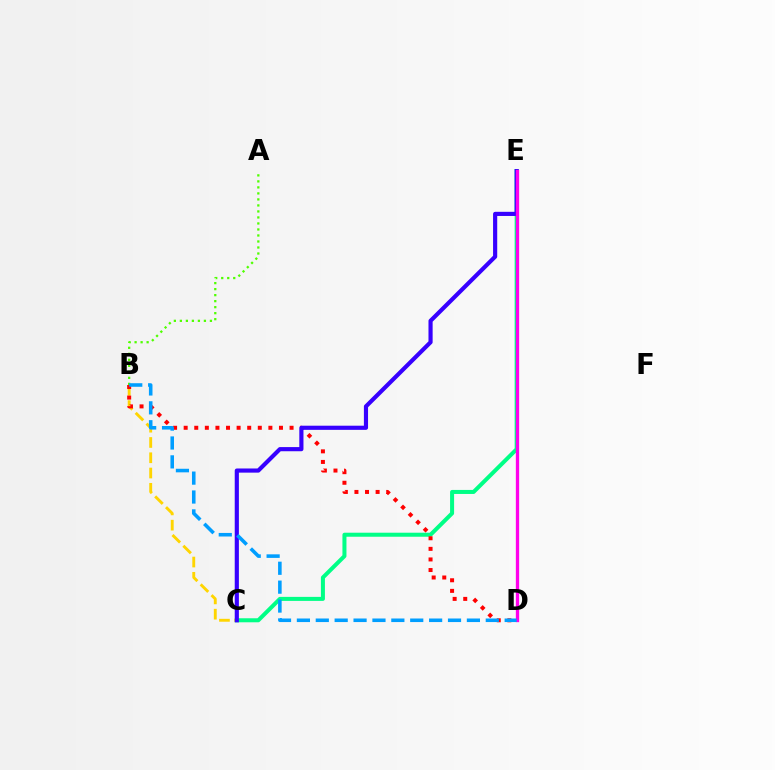{('C', 'E'): [{'color': '#00ff86', 'line_style': 'solid', 'thickness': 2.9}, {'color': '#3700ff', 'line_style': 'solid', 'thickness': 2.99}], ('B', 'C'): [{'color': '#ffd500', 'line_style': 'dashed', 'thickness': 2.08}], ('B', 'D'): [{'color': '#ff0000', 'line_style': 'dotted', 'thickness': 2.88}, {'color': '#009eff', 'line_style': 'dashed', 'thickness': 2.57}], ('D', 'E'): [{'color': '#ff00ed', 'line_style': 'solid', 'thickness': 2.38}], ('A', 'B'): [{'color': '#4fff00', 'line_style': 'dotted', 'thickness': 1.63}]}